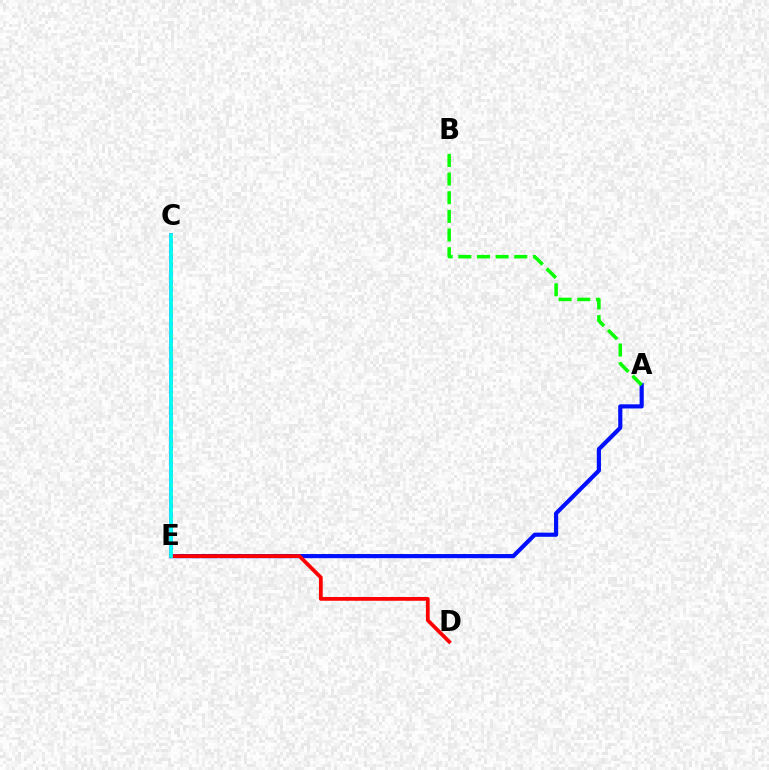{('C', 'E'): [{'color': '#ee00ff', 'line_style': 'solid', 'thickness': 2.86}, {'color': '#fcf500', 'line_style': 'dotted', 'thickness': 2.25}, {'color': '#00fff6', 'line_style': 'solid', 'thickness': 2.69}], ('A', 'E'): [{'color': '#0010ff', 'line_style': 'solid', 'thickness': 2.99}], ('D', 'E'): [{'color': '#ff0000', 'line_style': 'solid', 'thickness': 2.71}], ('A', 'B'): [{'color': '#08ff00', 'line_style': 'dashed', 'thickness': 2.53}]}